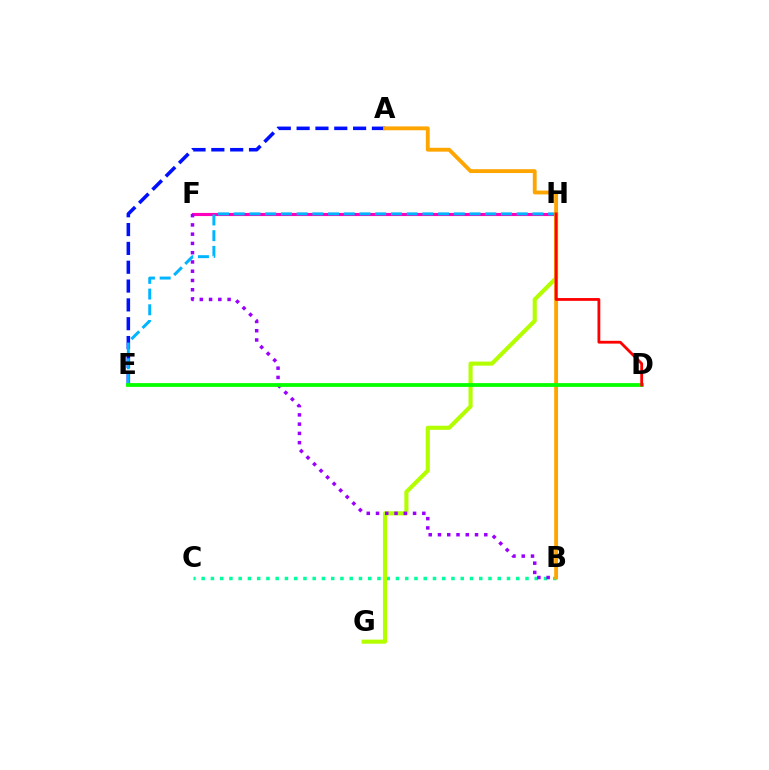{('A', 'E'): [{'color': '#0010ff', 'line_style': 'dashed', 'thickness': 2.56}], ('B', 'C'): [{'color': '#00ff9d', 'line_style': 'dotted', 'thickness': 2.51}], ('F', 'H'): [{'color': '#ff00bd', 'line_style': 'solid', 'thickness': 2.25}], ('G', 'H'): [{'color': '#b3ff00', 'line_style': 'solid', 'thickness': 2.96}], ('B', 'F'): [{'color': '#9b00ff', 'line_style': 'dotted', 'thickness': 2.52}], ('E', 'H'): [{'color': '#00b5ff', 'line_style': 'dashed', 'thickness': 2.14}], ('A', 'B'): [{'color': '#ffa500', 'line_style': 'solid', 'thickness': 2.77}], ('D', 'E'): [{'color': '#08ff00', 'line_style': 'solid', 'thickness': 2.73}], ('D', 'H'): [{'color': '#ff0000', 'line_style': 'solid', 'thickness': 2.01}]}